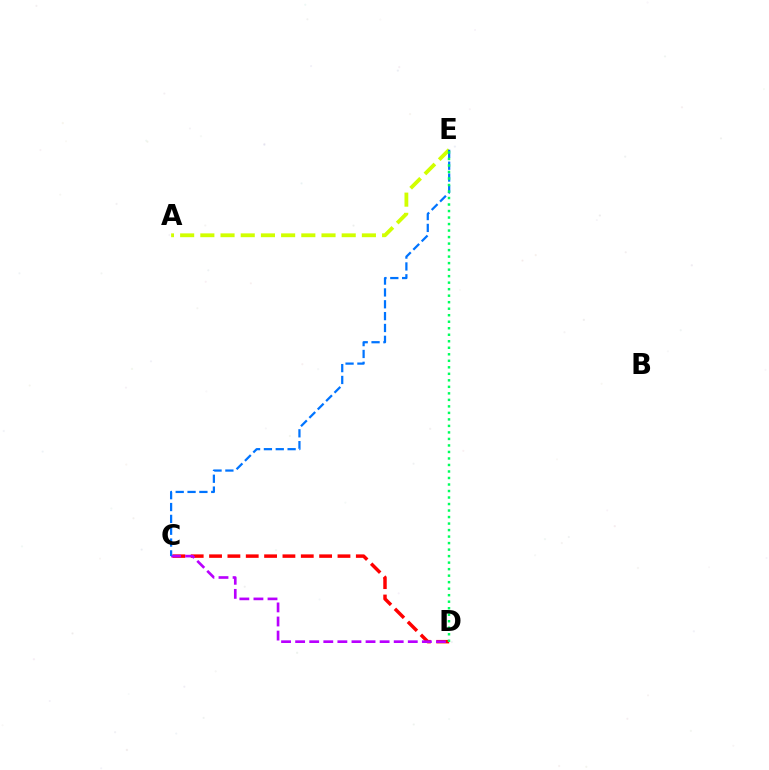{('A', 'E'): [{'color': '#d1ff00', 'line_style': 'dashed', 'thickness': 2.74}], ('C', 'D'): [{'color': '#ff0000', 'line_style': 'dashed', 'thickness': 2.49}, {'color': '#b900ff', 'line_style': 'dashed', 'thickness': 1.91}], ('C', 'E'): [{'color': '#0074ff', 'line_style': 'dashed', 'thickness': 1.61}], ('D', 'E'): [{'color': '#00ff5c', 'line_style': 'dotted', 'thickness': 1.77}]}